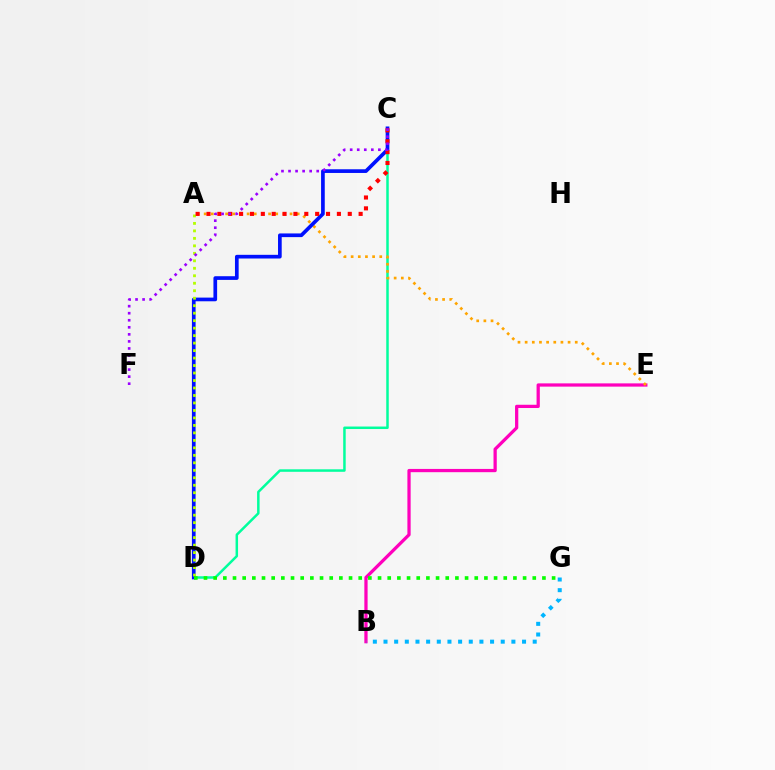{('C', 'D'): [{'color': '#00ff9d', 'line_style': 'solid', 'thickness': 1.8}, {'color': '#0010ff', 'line_style': 'solid', 'thickness': 2.65}], ('B', 'E'): [{'color': '#ff00bd', 'line_style': 'solid', 'thickness': 2.34}], ('A', 'E'): [{'color': '#ffa500', 'line_style': 'dotted', 'thickness': 1.94}], ('B', 'G'): [{'color': '#00b5ff', 'line_style': 'dotted', 'thickness': 2.9}], ('A', 'D'): [{'color': '#b3ff00', 'line_style': 'dotted', 'thickness': 2.03}], ('D', 'G'): [{'color': '#08ff00', 'line_style': 'dotted', 'thickness': 2.63}], ('A', 'C'): [{'color': '#ff0000', 'line_style': 'dotted', 'thickness': 2.95}], ('C', 'F'): [{'color': '#9b00ff', 'line_style': 'dotted', 'thickness': 1.91}]}